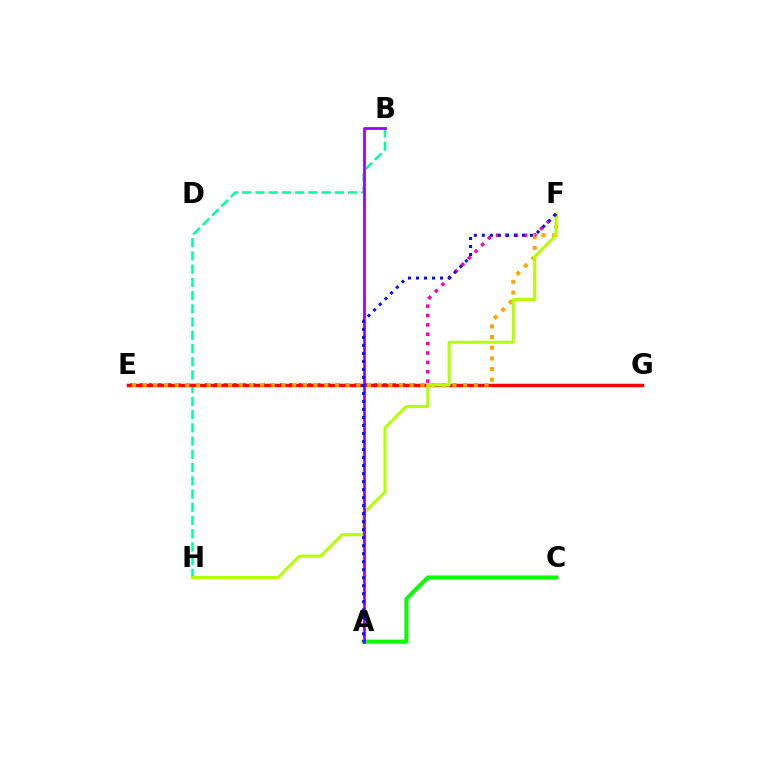{('B', 'H'): [{'color': '#00ff9d', 'line_style': 'dashed', 'thickness': 1.8}], ('E', 'F'): [{'color': '#ff00bd', 'line_style': 'dotted', 'thickness': 2.55}, {'color': '#ffa500', 'line_style': 'dotted', 'thickness': 2.9}], ('E', 'G'): [{'color': '#00b5ff', 'line_style': 'solid', 'thickness': 1.57}, {'color': '#ff0000', 'line_style': 'solid', 'thickness': 2.45}], ('F', 'H'): [{'color': '#b3ff00', 'line_style': 'solid', 'thickness': 2.17}], ('A', 'C'): [{'color': '#08ff00', 'line_style': 'solid', 'thickness': 2.92}], ('A', 'B'): [{'color': '#9b00ff', 'line_style': 'solid', 'thickness': 1.96}], ('A', 'F'): [{'color': '#0010ff', 'line_style': 'dotted', 'thickness': 2.18}]}